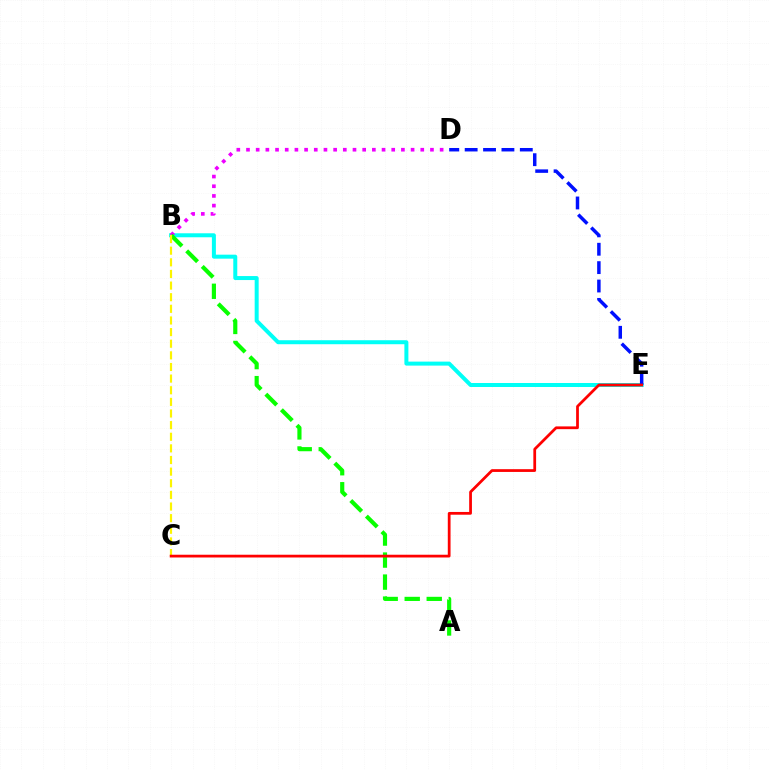{('B', 'E'): [{'color': '#00fff6', 'line_style': 'solid', 'thickness': 2.87}], ('B', 'D'): [{'color': '#ee00ff', 'line_style': 'dotted', 'thickness': 2.63}], ('A', 'B'): [{'color': '#08ff00', 'line_style': 'dashed', 'thickness': 2.99}], ('D', 'E'): [{'color': '#0010ff', 'line_style': 'dashed', 'thickness': 2.5}], ('B', 'C'): [{'color': '#fcf500', 'line_style': 'dashed', 'thickness': 1.58}], ('C', 'E'): [{'color': '#ff0000', 'line_style': 'solid', 'thickness': 1.99}]}